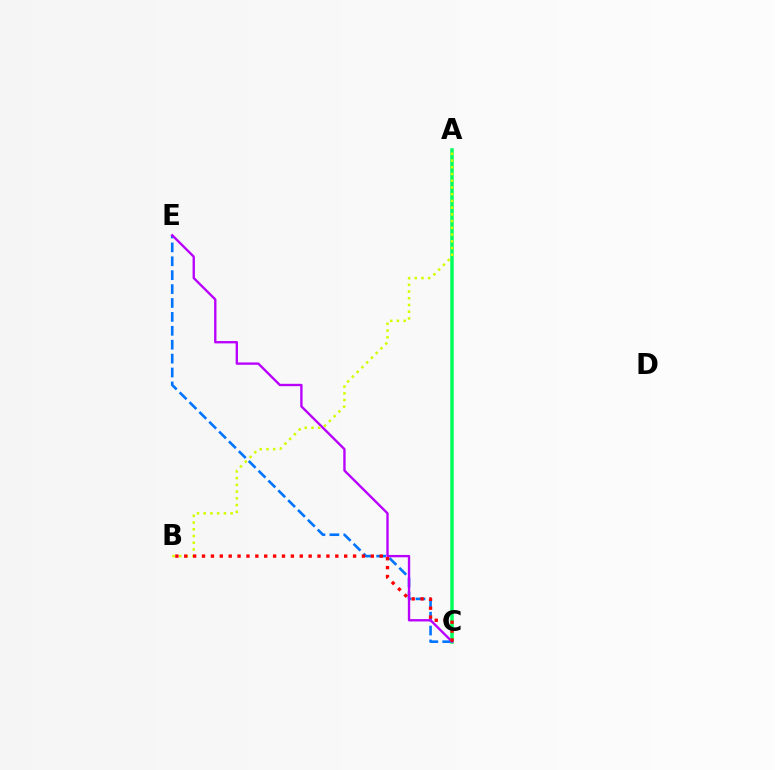{('C', 'E'): [{'color': '#0074ff', 'line_style': 'dashed', 'thickness': 1.89}, {'color': '#b900ff', 'line_style': 'solid', 'thickness': 1.7}], ('A', 'C'): [{'color': '#00ff5c', 'line_style': 'solid', 'thickness': 2.53}], ('A', 'B'): [{'color': '#d1ff00', 'line_style': 'dotted', 'thickness': 1.83}], ('B', 'C'): [{'color': '#ff0000', 'line_style': 'dotted', 'thickness': 2.41}]}